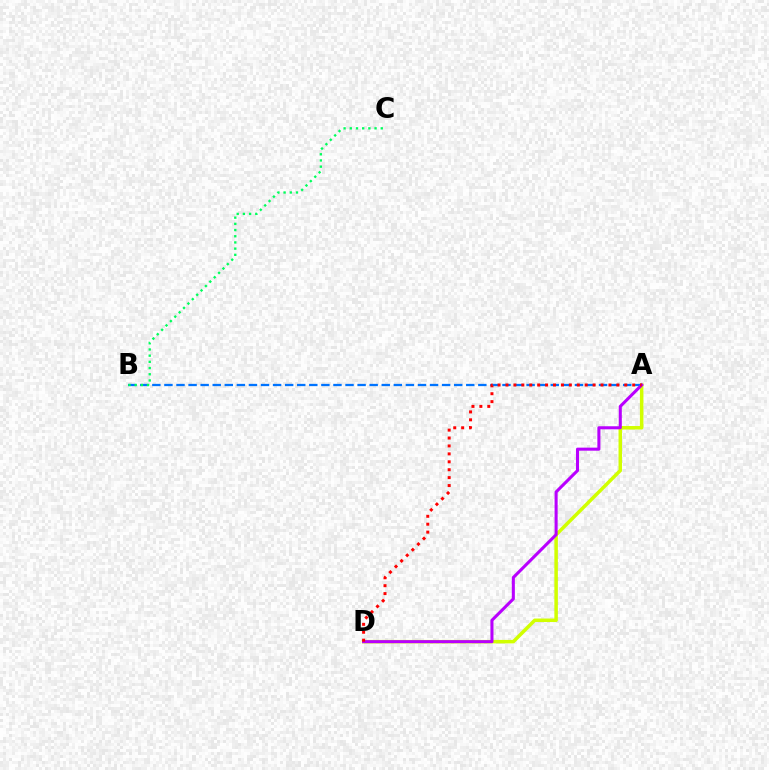{('A', 'D'): [{'color': '#d1ff00', 'line_style': 'solid', 'thickness': 2.52}, {'color': '#b900ff', 'line_style': 'solid', 'thickness': 2.2}, {'color': '#ff0000', 'line_style': 'dotted', 'thickness': 2.15}], ('A', 'B'): [{'color': '#0074ff', 'line_style': 'dashed', 'thickness': 1.64}], ('B', 'C'): [{'color': '#00ff5c', 'line_style': 'dotted', 'thickness': 1.68}]}